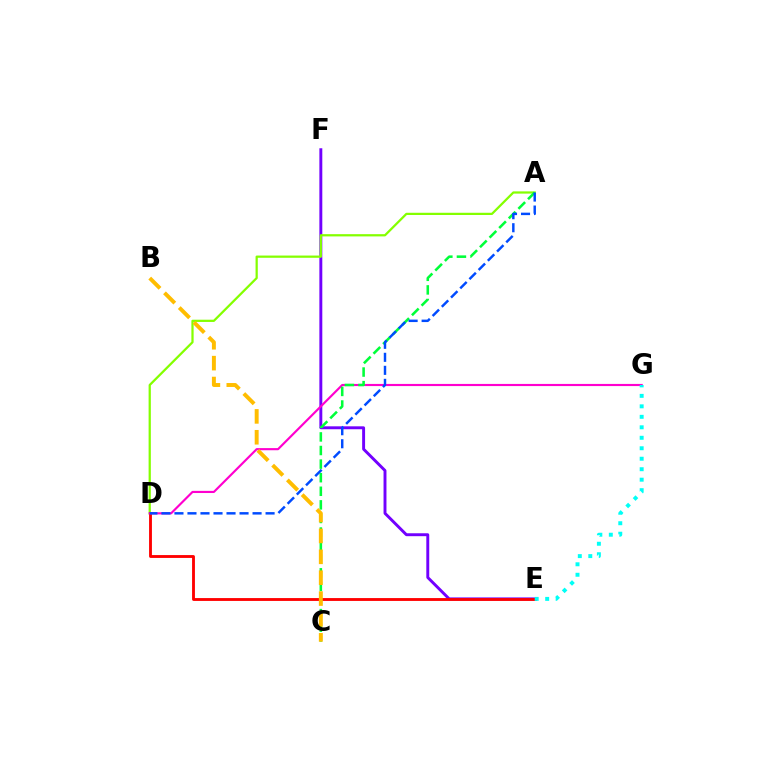{('E', 'F'): [{'color': '#7200ff', 'line_style': 'solid', 'thickness': 2.1}], ('A', 'D'): [{'color': '#84ff00', 'line_style': 'solid', 'thickness': 1.61}, {'color': '#004bff', 'line_style': 'dashed', 'thickness': 1.77}], ('D', 'E'): [{'color': '#ff0000', 'line_style': 'solid', 'thickness': 2.05}], ('D', 'G'): [{'color': '#ff00cf', 'line_style': 'solid', 'thickness': 1.55}], ('E', 'G'): [{'color': '#00fff6', 'line_style': 'dotted', 'thickness': 2.85}], ('A', 'C'): [{'color': '#00ff39', 'line_style': 'dashed', 'thickness': 1.85}], ('B', 'C'): [{'color': '#ffbd00', 'line_style': 'dashed', 'thickness': 2.84}]}